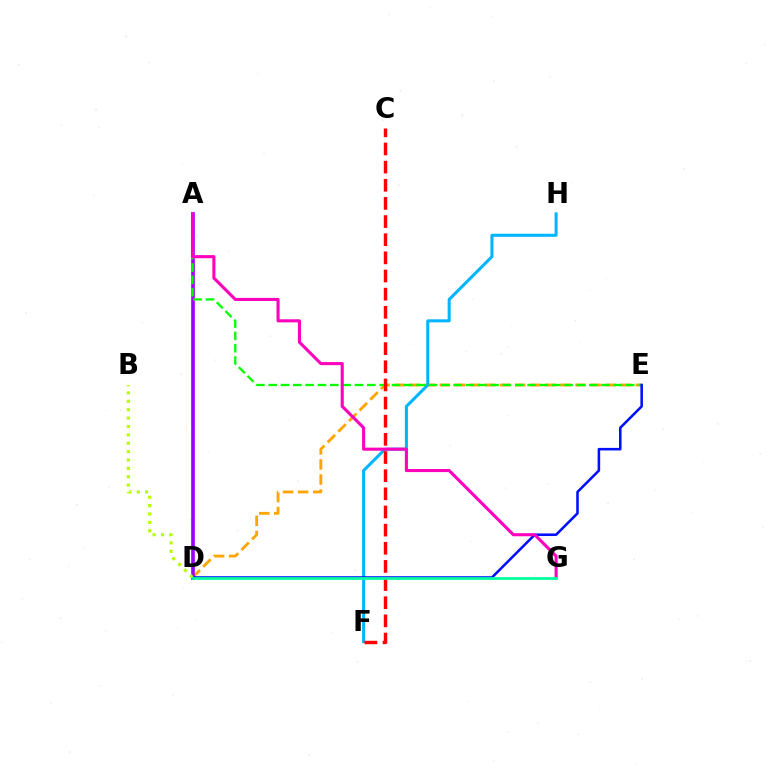{('D', 'E'): [{'color': '#ffa500', 'line_style': 'dashed', 'thickness': 2.05}, {'color': '#0010ff', 'line_style': 'solid', 'thickness': 1.84}], ('A', 'D'): [{'color': '#9b00ff', 'line_style': 'solid', 'thickness': 2.63}], ('F', 'H'): [{'color': '#00b5ff', 'line_style': 'solid', 'thickness': 2.18}], ('A', 'E'): [{'color': '#08ff00', 'line_style': 'dashed', 'thickness': 1.67}], ('A', 'G'): [{'color': '#ff00bd', 'line_style': 'solid', 'thickness': 2.22}], ('B', 'D'): [{'color': '#b3ff00', 'line_style': 'dotted', 'thickness': 2.28}], ('C', 'F'): [{'color': '#ff0000', 'line_style': 'dashed', 'thickness': 2.47}], ('D', 'G'): [{'color': '#00ff9d', 'line_style': 'solid', 'thickness': 1.98}]}